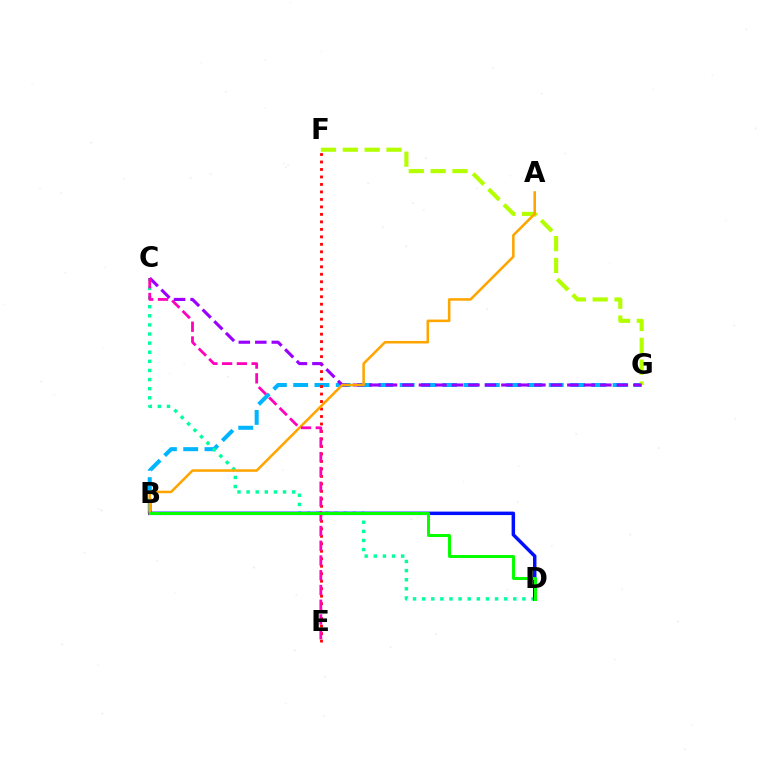{('B', 'G'): [{'color': '#00b5ff', 'line_style': 'dashed', 'thickness': 2.89}], ('F', 'G'): [{'color': '#b3ff00', 'line_style': 'dashed', 'thickness': 2.97}], ('C', 'D'): [{'color': '#00ff9d', 'line_style': 'dotted', 'thickness': 2.48}], ('E', 'F'): [{'color': '#ff0000', 'line_style': 'dotted', 'thickness': 2.03}], ('C', 'G'): [{'color': '#9b00ff', 'line_style': 'dashed', 'thickness': 2.24}], ('B', 'D'): [{'color': '#0010ff', 'line_style': 'solid', 'thickness': 2.49}, {'color': '#08ff00', 'line_style': 'solid', 'thickness': 2.15}], ('A', 'B'): [{'color': '#ffa500', 'line_style': 'solid', 'thickness': 1.83}], ('C', 'E'): [{'color': '#ff00bd', 'line_style': 'dashed', 'thickness': 2.0}]}